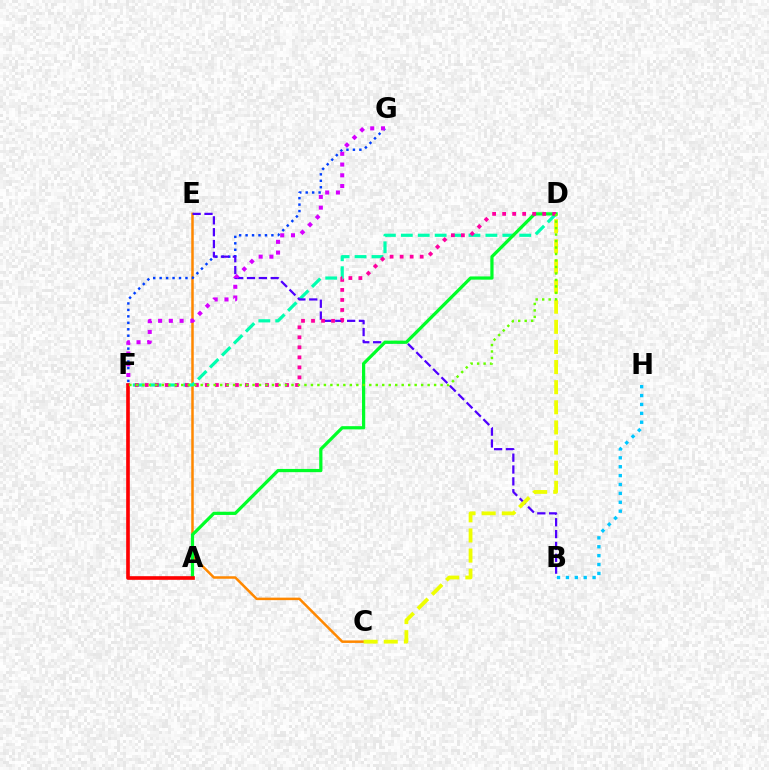{('C', 'E'): [{'color': '#ff8800', 'line_style': 'solid', 'thickness': 1.8}], ('D', 'F'): [{'color': '#00ffaf', 'line_style': 'dashed', 'thickness': 2.3}, {'color': '#ff00a0', 'line_style': 'dotted', 'thickness': 2.72}, {'color': '#66ff00', 'line_style': 'dotted', 'thickness': 1.76}], ('F', 'G'): [{'color': '#003fff', 'line_style': 'dotted', 'thickness': 1.75}, {'color': '#d600ff', 'line_style': 'dotted', 'thickness': 2.92}], ('B', 'E'): [{'color': '#4f00ff', 'line_style': 'dashed', 'thickness': 1.61}], ('A', 'D'): [{'color': '#00ff27', 'line_style': 'solid', 'thickness': 2.32}], ('B', 'H'): [{'color': '#00c7ff', 'line_style': 'dotted', 'thickness': 2.42}], ('A', 'F'): [{'color': '#ff0000', 'line_style': 'solid', 'thickness': 2.62}], ('C', 'D'): [{'color': '#eeff00', 'line_style': 'dashed', 'thickness': 2.73}]}